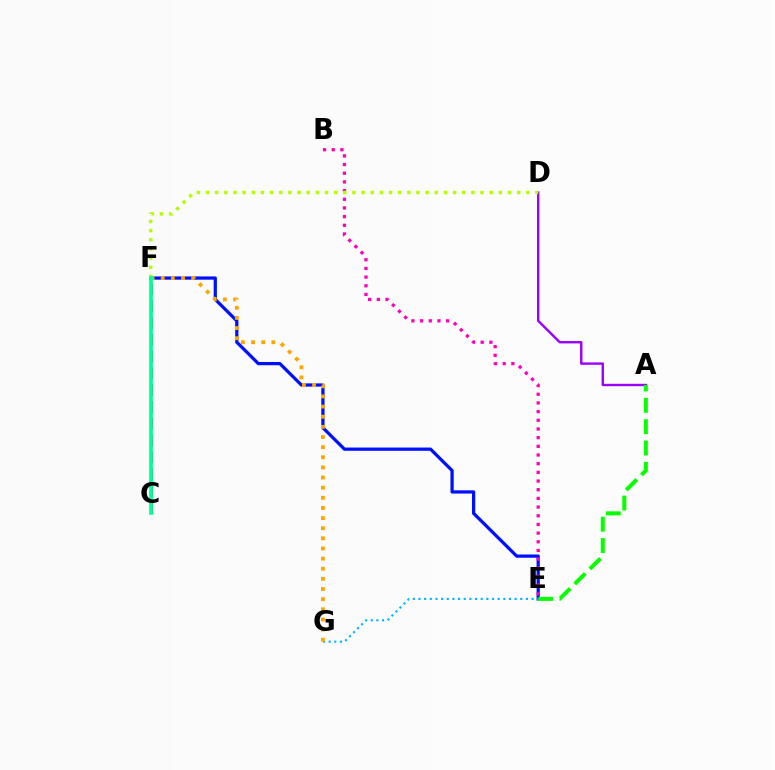{('A', 'D'): [{'color': '#9b00ff', 'line_style': 'solid', 'thickness': 1.73}], ('E', 'F'): [{'color': '#0010ff', 'line_style': 'solid', 'thickness': 2.34}], ('B', 'E'): [{'color': '#ff00bd', 'line_style': 'dotted', 'thickness': 2.36}], ('A', 'E'): [{'color': '#08ff00', 'line_style': 'dashed', 'thickness': 2.9}], ('C', 'F'): [{'color': '#ff0000', 'line_style': 'dashed', 'thickness': 2.28}, {'color': '#00ff9d', 'line_style': 'solid', 'thickness': 2.69}], ('E', 'G'): [{'color': '#00b5ff', 'line_style': 'dotted', 'thickness': 1.54}], ('D', 'F'): [{'color': '#b3ff00', 'line_style': 'dotted', 'thickness': 2.49}], ('F', 'G'): [{'color': '#ffa500', 'line_style': 'dotted', 'thickness': 2.75}]}